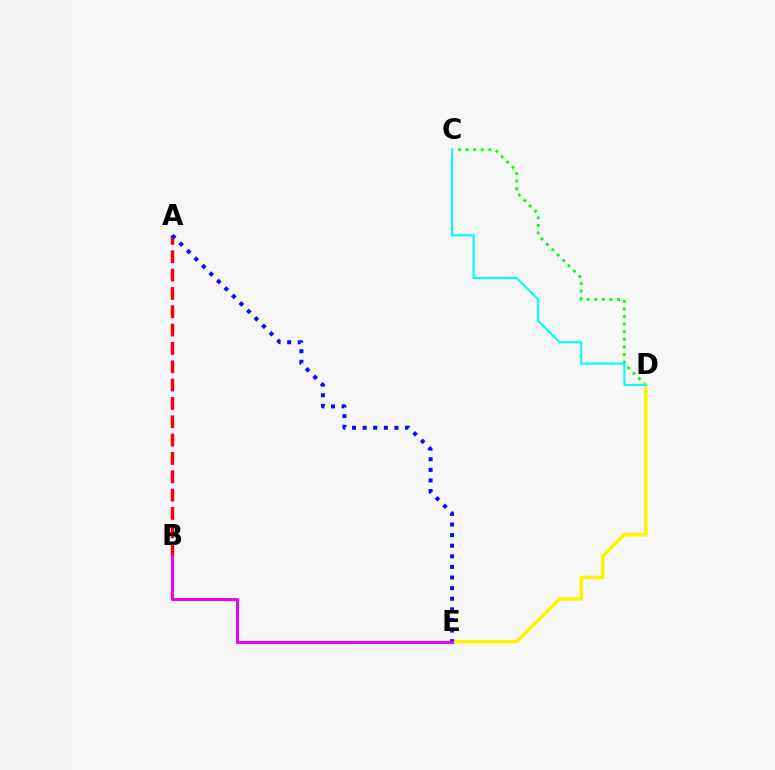{('C', 'D'): [{'color': '#08ff00', 'line_style': 'dotted', 'thickness': 2.07}, {'color': '#00fff6', 'line_style': 'solid', 'thickness': 1.53}], ('D', 'E'): [{'color': '#fcf500', 'line_style': 'solid', 'thickness': 2.54}], ('A', 'B'): [{'color': '#ff0000', 'line_style': 'dashed', 'thickness': 2.49}], ('A', 'E'): [{'color': '#0010ff', 'line_style': 'dotted', 'thickness': 2.88}], ('B', 'E'): [{'color': '#ee00ff', 'line_style': 'solid', 'thickness': 2.19}]}